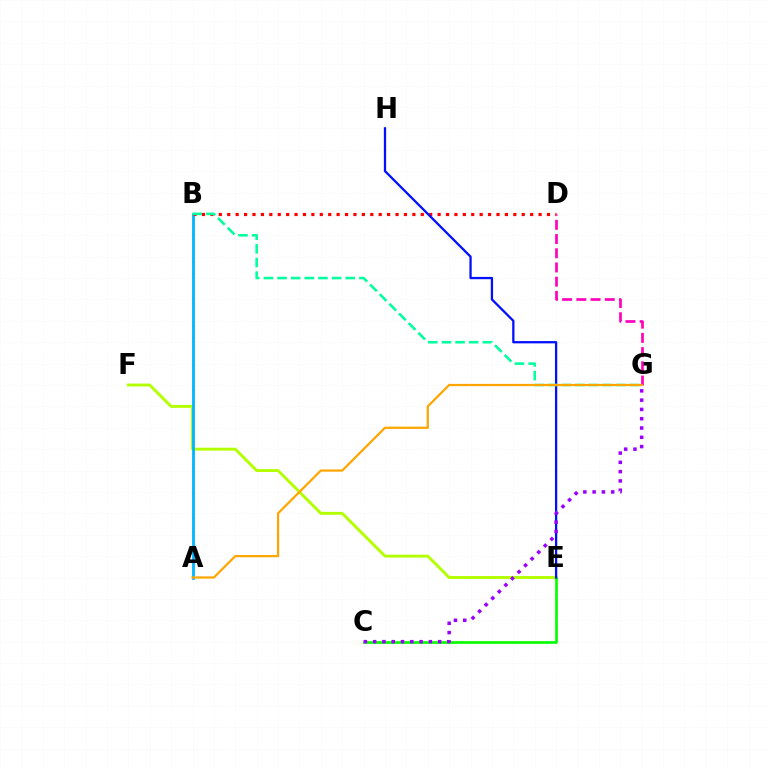{('E', 'F'): [{'color': '#b3ff00', 'line_style': 'solid', 'thickness': 2.09}], ('A', 'B'): [{'color': '#00b5ff', 'line_style': 'solid', 'thickness': 2.01}], ('C', 'E'): [{'color': '#08ff00', 'line_style': 'solid', 'thickness': 1.94}], ('B', 'D'): [{'color': '#ff0000', 'line_style': 'dotted', 'thickness': 2.29}], ('E', 'H'): [{'color': '#0010ff', 'line_style': 'solid', 'thickness': 1.64}], ('B', 'G'): [{'color': '#00ff9d', 'line_style': 'dashed', 'thickness': 1.85}], ('C', 'G'): [{'color': '#9b00ff', 'line_style': 'dotted', 'thickness': 2.52}], ('D', 'G'): [{'color': '#ff00bd', 'line_style': 'dashed', 'thickness': 1.93}], ('A', 'G'): [{'color': '#ffa500', 'line_style': 'solid', 'thickness': 1.6}]}